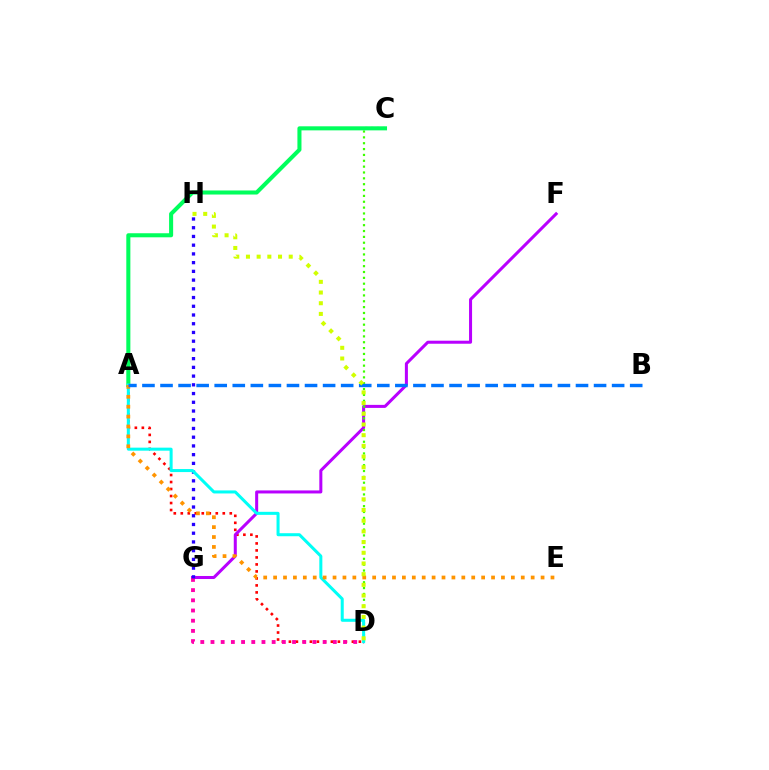{('A', 'D'): [{'color': '#ff0000', 'line_style': 'dotted', 'thickness': 1.9}, {'color': '#00fff6', 'line_style': 'solid', 'thickness': 2.18}], ('F', 'G'): [{'color': '#b900ff', 'line_style': 'solid', 'thickness': 2.18}], ('C', 'D'): [{'color': '#3dff00', 'line_style': 'dotted', 'thickness': 1.59}], ('D', 'G'): [{'color': '#ff00ac', 'line_style': 'dotted', 'thickness': 2.77}], ('G', 'H'): [{'color': '#2500ff', 'line_style': 'dotted', 'thickness': 2.37}], ('A', 'C'): [{'color': '#00ff5c', 'line_style': 'solid', 'thickness': 2.92}], ('A', 'E'): [{'color': '#ff9400', 'line_style': 'dotted', 'thickness': 2.69}], ('A', 'B'): [{'color': '#0074ff', 'line_style': 'dashed', 'thickness': 2.45}], ('D', 'H'): [{'color': '#d1ff00', 'line_style': 'dotted', 'thickness': 2.9}]}